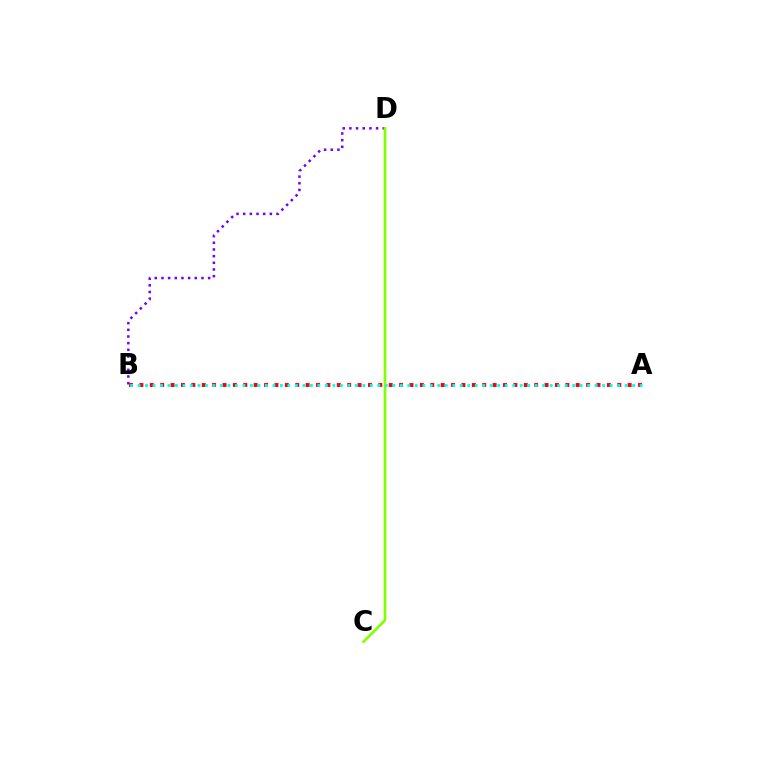{('B', 'D'): [{'color': '#7200ff', 'line_style': 'dotted', 'thickness': 1.81}], ('A', 'B'): [{'color': '#ff0000', 'line_style': 'dotted', 'thickness': 2.82}, {'color': '#00fff6', 'line_style': 'dotted', 'thickness': 2.04}], ('C', 'D'): [{'color': '#84ff00', 'line_style': 'solid', 'thickness': 1.92}]}